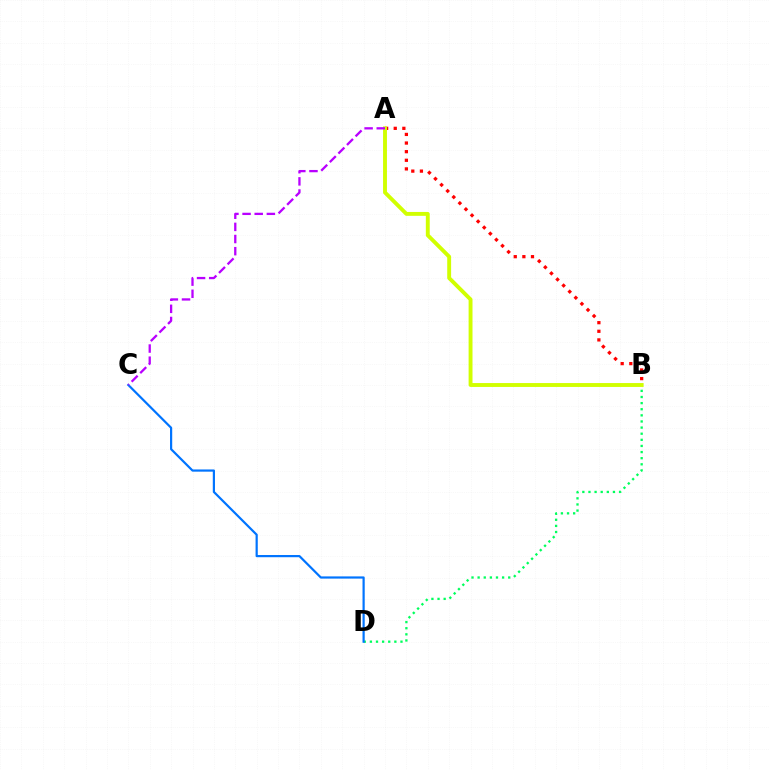{('B', 'D'): [{'color': '#00ff5c', 'line_style': 'dotted', 'thickness': 1.66}], ('A', 'B'): [{'color': '#ff0000', 'line_style': 'dotted', 'thickness': 2.34}, {'color': '#d1ff00', 'line_style': 'solid', 'thickness': 2.8}], ('C', 'D'): [{'color': '#0074ff', 'line_style': 'solid', 'thickness': 1.58}], ('A', 'C'): [{'color': '#b900ff', 'line_style': 'dashed', 'thickness': 1.65}]}